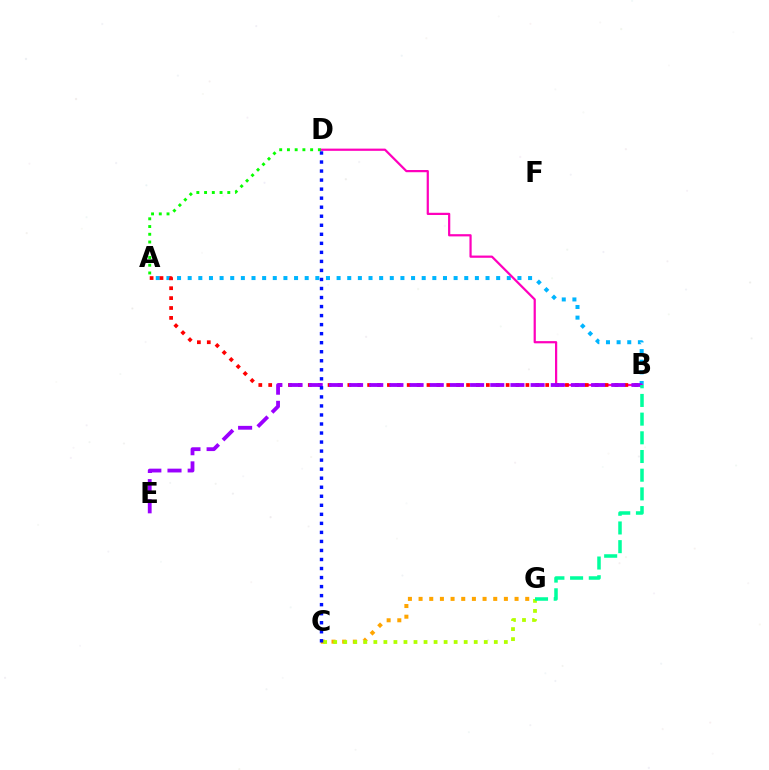{('C', 'G'): [{'color': '#ffa500', 'line_style': 'dotted', 'thickness': 2.9}, {'color': '#b3ff00', 'line_style': 'dotted', 'thickness': 2.73}], ('A', 'B'): [{'color': '#00b5ff', 'line_style': 'dotted', 'thickness': 2.89}, {'color': '#ff0000', 'line_style': 'dotted', 'thickness': 2.69}], ('B', 'D'): [{'color': '#ff00bd', 'line_style': 'solid', 'thickness': 1.6}], ('A', 'D'): [{'color': '#08ff00', 'line_style': 'dotted', 'thickness': 2.1}], ('B', 'E'): [{'color': '#9b00ff', 'line_style': 'dashed', 'thickness': 2.74}], ('B', 'G'): [{'color': '#00ff9d', 'line_style': 'dashed', 'thickness': 2.54}], ('C', 'D'): [{'color': '#0010ff', 'line_style': 'dotted', 'thickness': 2.45}]}